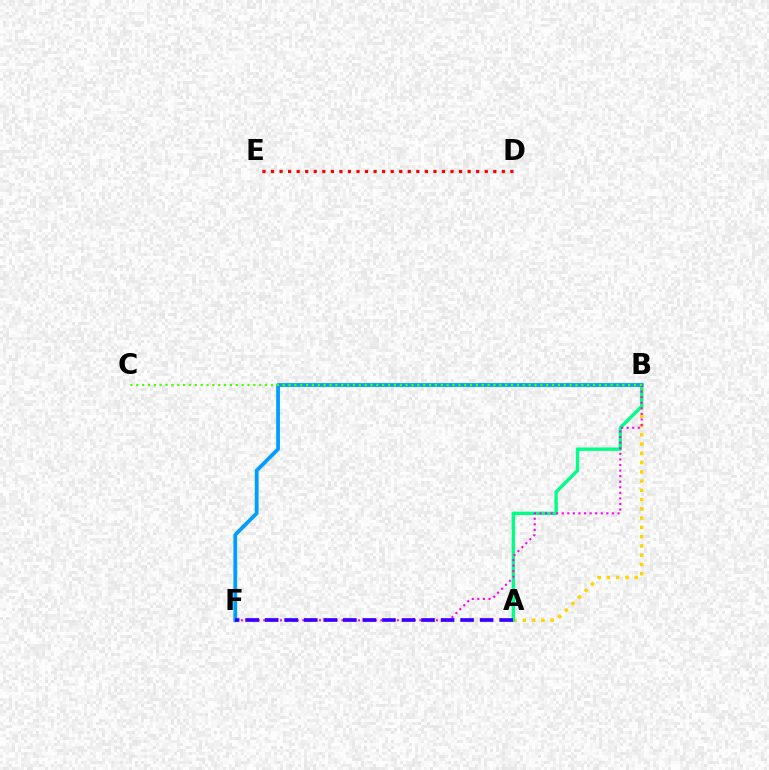{('A', 'B'): [{'color': '#ffd500', 'line_style': 'dotted', 'thickness': 2.52}, {'color': '#00ff86', 'line_style': 'solid', 'thickness': 2.44}], ('B', 'F'): [{'color': '#009eff', 'line_style': 'solid', 'thickness': 2.72}, {'color': '#ff00ed', 'line_style': 'dotted', 'thickness': 1.51}], ('D', 'E'): [{'color': '#ff0000', 'line_style': 'dotted', 'thickness': 2.32}], ('A', 'F'): [{'color': '#3700ff', 'line_style': 'dashed', 'thickness': 2.65}], ('B', 'C'): [{'color': '#4fff00', 'line_style': 'dotted', 'thickness': 1.59}]}